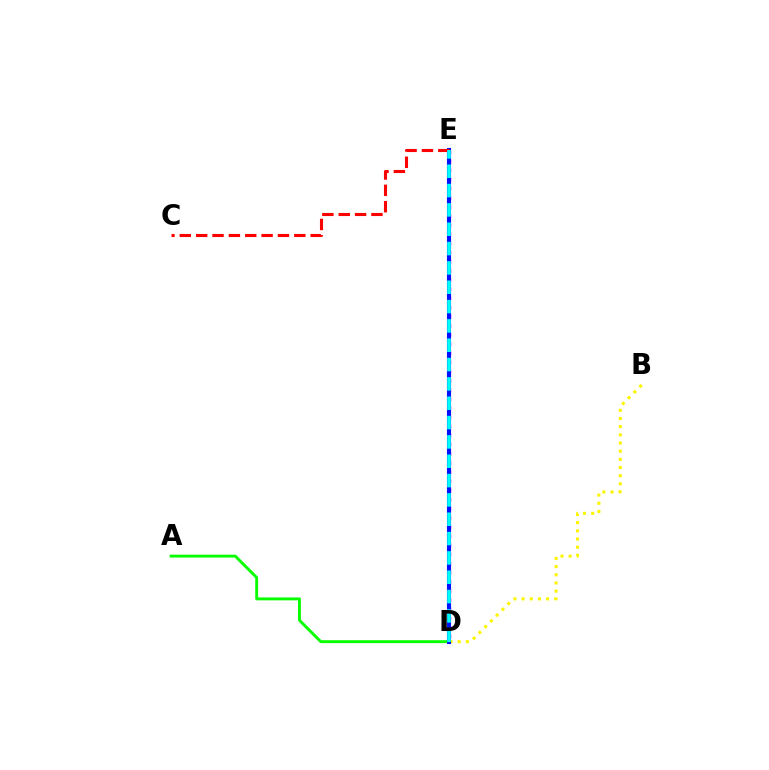{('B', 'D'): [{'color': '#fcf500', 'line_style': 'dotted', 'thickness': 2.22}], ('A', 'D'): [{'color': '#08ff00', 'line_style': 'solid', 'thickness': 2.09}], ('D', 'E'): [{'color': '#ee00ff', 'line_style': 'dotted', 'thickness': 2.48}, {'color': '#0010ff', 'line_style': 'solid', 'thickness': 2.96}, {'color': '#00fff6', 'line_style': 'dashed', 'thickness': 2.63}], ('C', 'E'): [{'color': '#ff0000', 'line_style': 'dashed', 'thickness': 2.22}]}